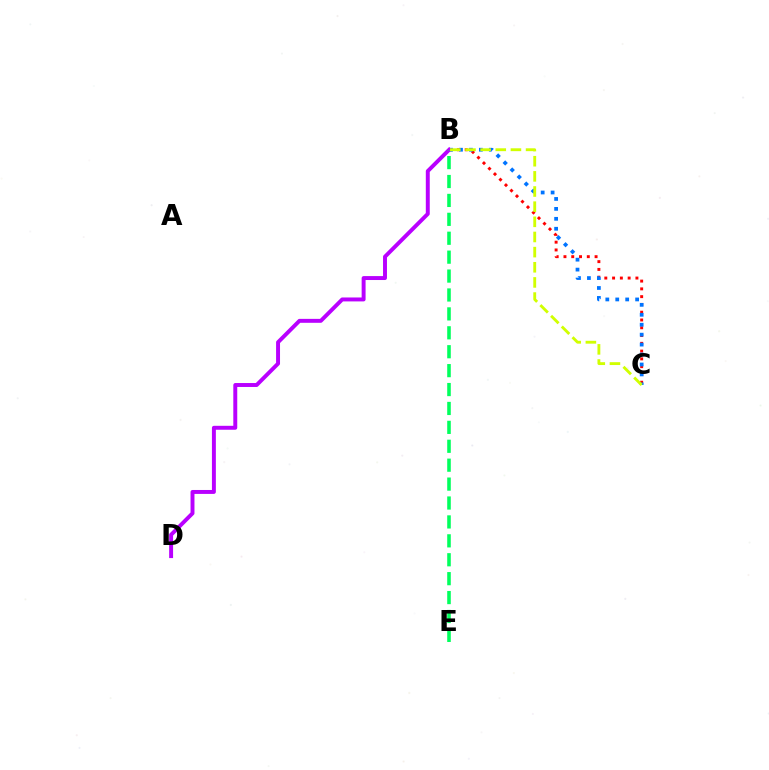{('B', 'C'): [{'color': '#ff0000', 'line_style': 'dotted', 'thickness': 2.11}, {'color': '#0074ff', 'line_style': 'dotted', 'thickness': 2.7}, {'color': '#d1ff00', 'line_style': 'dashed', 'thickness': 2.06}], ('B', 'D'): [{'color': '#b900ff', 'line_style': 'solid', 'thickness': 2.83}], ('B', 'E'): [{'color': '#00ff5c', 'line_style': 'dashed', 'thickness': 2.57}]}